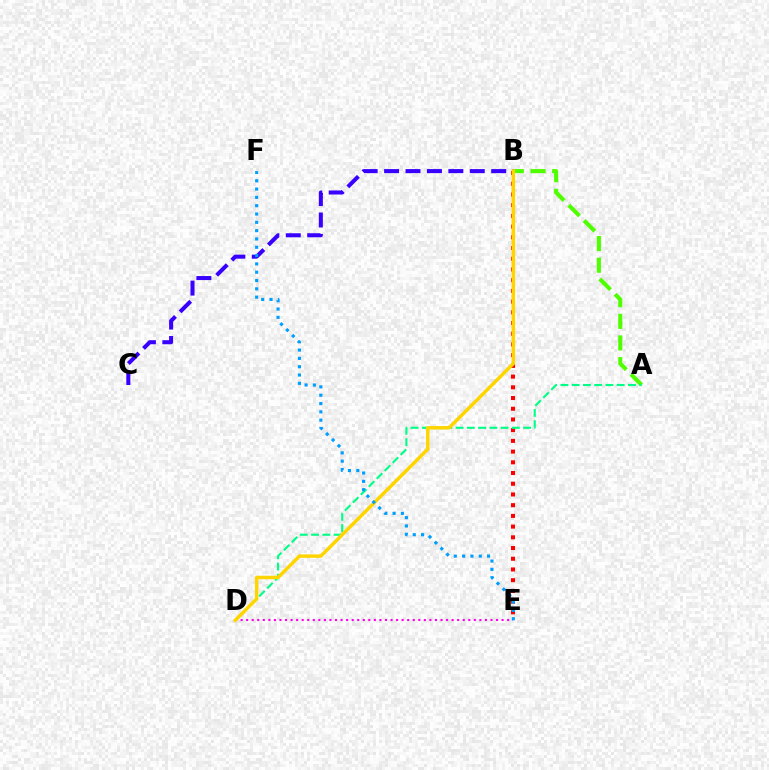{('B', 'E'): [{'color': '#ff0000', 'line_style': 'dotted', 'thickness': 2.91}], ('D', 'E'): [{'color': '#ff00ed', 'line_style': 'dotted', 'thickness': 1.51}], ('A', 'B'): [{'color': '#4fff00', 'line_style': 'dashed', 'thickness': 2.94}], ('A', 'D'): [{'color': '#00ff86', 'line_style': 'dashed', 'thickness': 1.53}], ('B', 'C'): [{'color': '#3700ff', 'line_style': 'dashed', 'thickness': 2.91}], ('B', 'D'): [{'color': '#ffd500', 'line_style': 'solid', 'thickness': 2.49}], ('E', 'F'): [{'color': '#009eff', 'line_style': 'dotted', 'thickness': 2.26}]}